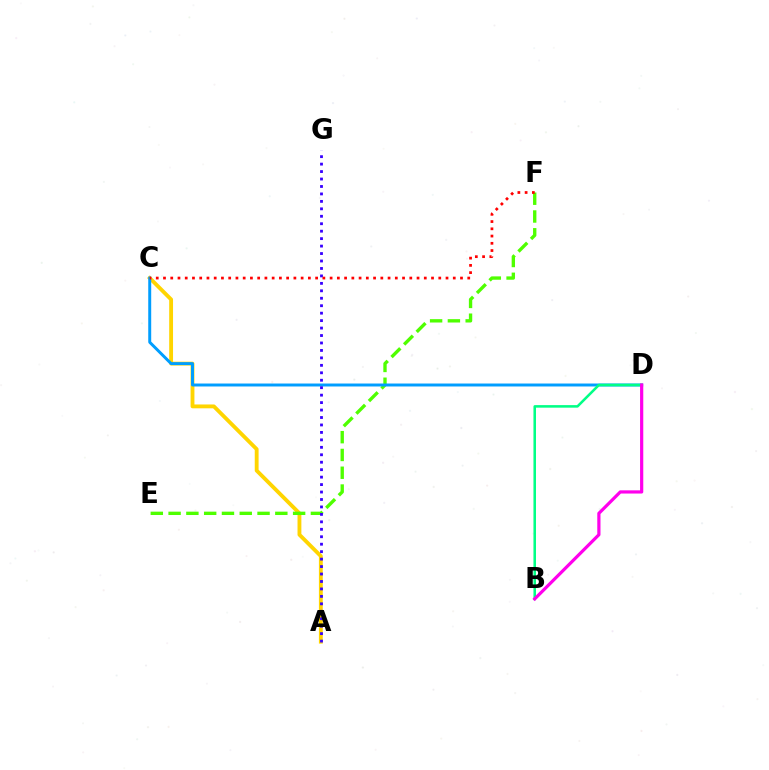{('A', 'C'): [{'color': '#ffd500', 'line_style': 'solid', 'thickness': 2.77}], ('E', 'F'): [{'color': '#4fff00', 'line_style': 'dashed', 'thickness': 2.42}], ('C', 'D'): [{'color': '#009eff', 'line_style': 'solid', 'thickness': 2.13}], ('B', 'D'): [{'color': '#00ff86', 'line_style': 'solid', 'thickness': 1.83}, {'color': '#ff00ed', 'line_style': 'solid', 'thickness': 2.31}], ('A', 'G'): [{'color': '#3700ff', 'line_style': 'dotted', 'thickness': 2.02}], ('C', 'F'): [{'color': '#ff0000', 'line_style': 'dotted', 'thickness': 1.97}]}